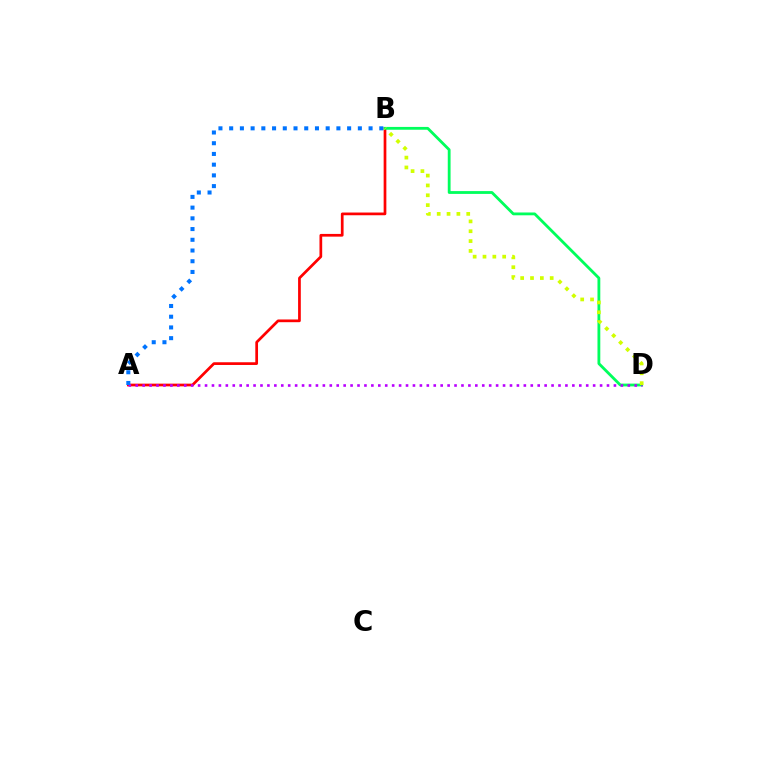{('A', 'B'): [{'color': '#ff0000', 'line_style': 'solid', 'thickness': 1.95}, {'color': '#0074ff', 'line_style': 'dotted', 'thickness': 2.91}], ('B', 'D'): [{'color': '#00ff5c', 'line_style': 'solid', 'thickness': 2.03}, {'color': '#d1ff00', 'line_style': 'dotted', 'thickness': 2.67}], ('A', 'D'): [{'color': '#b900ff', 'line_style': 'dotted', 'thickness': 1.88}]}